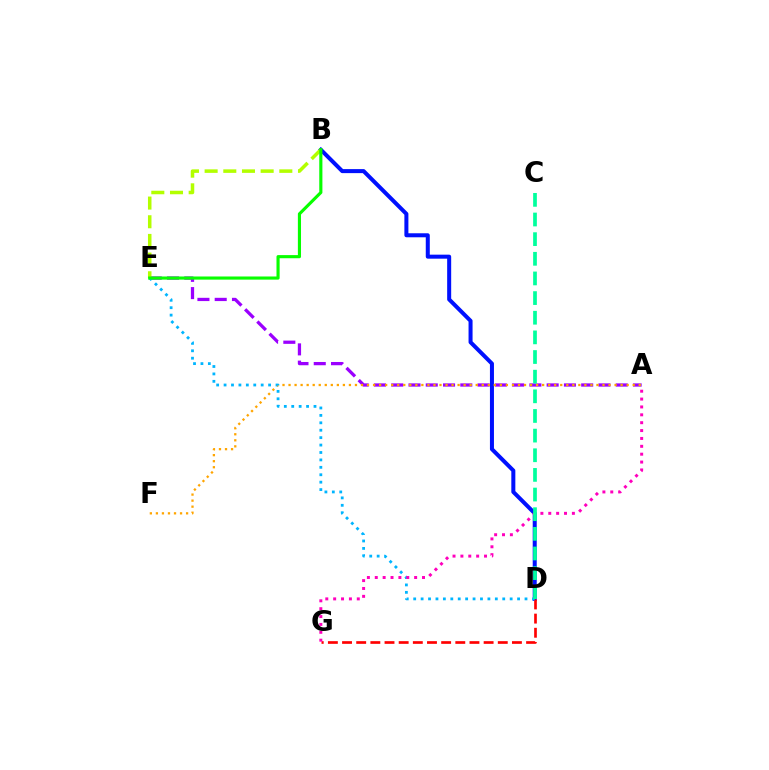{('A', 'E'): [{'color': '#9b00ff', 'line_style': 'dashed', 'thickness': 2.35}], ('B', 'D'): [{'color': '#0010ff', 'line_style': 'solid', 'thickness': 2.89}], ('A', 'F'): [{'color': '#ffa500', 'line_style': 'dotted', 'thickness': 1.64}], ('D', 'G'): [{'color': '#ff0000', 'line_style': 'dashed', 'thickness': 1.92}], ('B', 'E'): [{'color': '#b3ff00', 'line_style': 'dashed', 'thickness': 2.54}, {'color': '#08ff00', 'line_style': 'solid', 'thickness': 2.26}], ('D', 'E'): [{'color': '#00b5ff', 'line_style': 'dotted', 'thickness': 2.02}], ('A', 'G'): [{'color': '#ff00bd', 'line_style': 'dotted', 'thickness': 2.14}], ('C', 'D'): [{'color': '#00ff9d', 'line_style': 'dashed', 'thickness': 2.67}]}